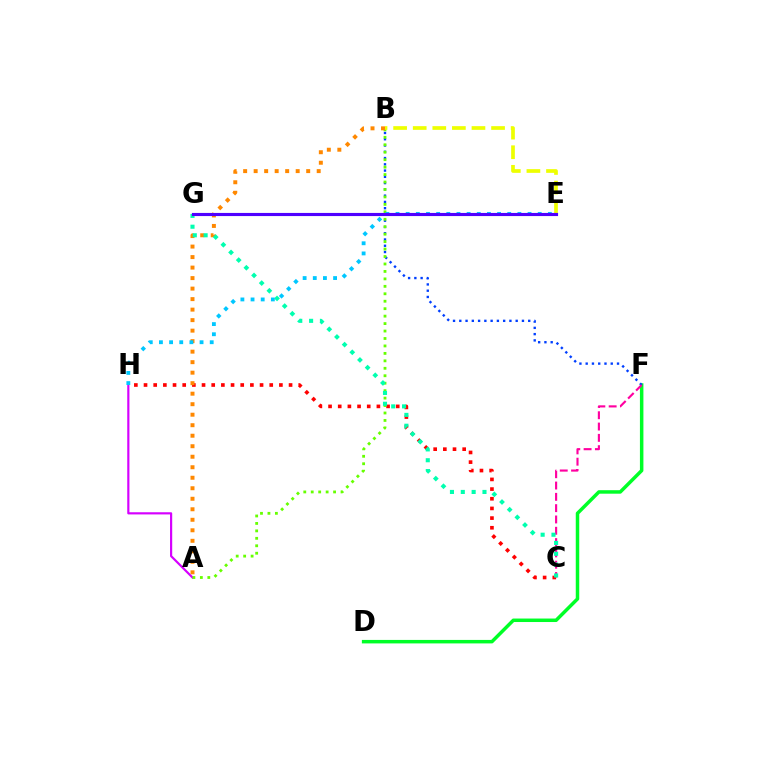{('D', 'F'): [{'color': '#00ff27', 'line_style': 'solid', 'thickness': 2.51}], ('B', 'F'): [{'color': '#003fff', 'line_style': 'dotted', 'thickness': 1.7}], ('C', 'H'): [{'color': '#ff0000', 'line_style': 'dotted', 'thickness': 2.63}], ('A', 'H'): [{'color': '#d600ff', 'line_style': 'solid', 'thickness': 1.57}], ('A', 'B'): [{'color': '#66ff00', 'line_style': 'dotted', 'thickness': 2.02}, {'color': '#ff8800', 'line_style': 'dotted', 'thickness': 2.85}], ('C', 'F'): [{'color': '#ff00a0', 'line_style': 'dashed', 'thickness': 1.54}], ('C', 'G'): [{'color': '#00ffaf', 'line_style': 'dotted', 'thickness': 2.95}], ('E', 'H'): [{'color': '#00c7ff', 'line_style': 'dotted', 'thickness': 2.76}], ('B', 'E'): [{'color': '#eeff00', 'line_style': 'dashed', 'thickness': 2.66}], ('E', 'G'): [{'color': '#4f00ff', 'line_style': 'solid', 'thickness': 2.26}]}